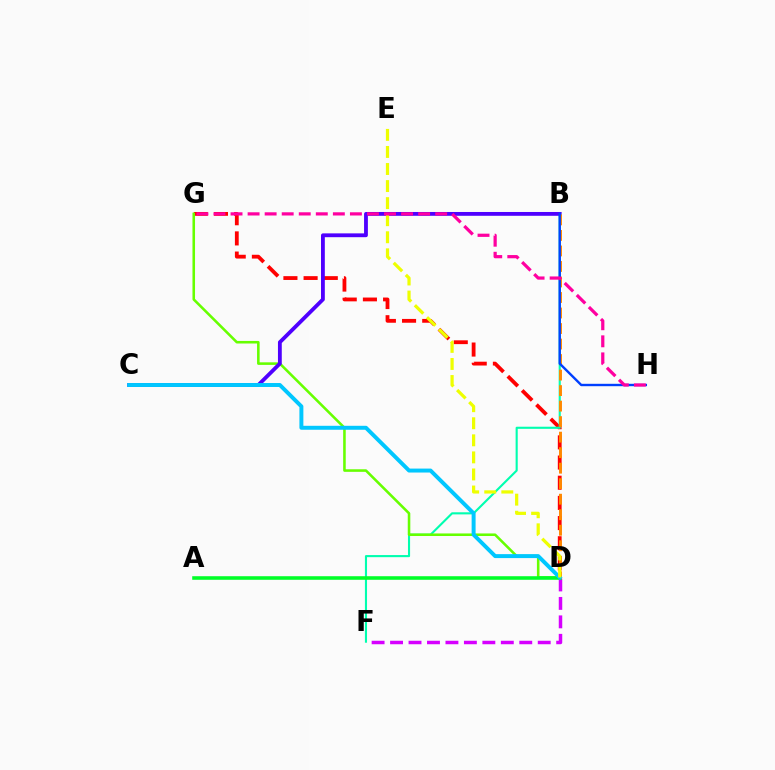{('D', 'G'): [{'color': '#ff0000', 'line_style': 'dashed', 'thickness': 2.74}, {'color': '#66ff00', 'line_style': 'solid', 'thickness': 1.85}], ('B', 'F'): [{'color': '#00ffaf', 'line_style': 'solid', 'thickness': 1.52}], ('B', 'C'): [{'color': '#4f00ff', 'line_style': 'solid', 'thickness': 2.75}], ('D', 'F'): [{'color': '#d600ff', 'line_style': 'dashed', 'thickness': 2.51}], ('A', 'D'): [{'color': '#00ff27', 'line_style': 'solid', 'thickness': 2.57}], ('B', 'D'): [{'color': '#ff8800', 'line_style': 'dashed', 'thickness': 2.11}], ('C', 'D'): [{'color': '#00c7ff', 'line_style': 'solid', 'thickness': 2.85}], ('B', 'H'): [{'color': '#003fff', 'line_style': 'solid', 'thickness': 1.72}], ('D', 'E'): [{'color': '#eeff00', 'line_style': 'dashed', 'thickness': 2.32}], ('G', 'H'): [{'color': '#ff00a0', 'line_style': 'dashed', 'thickness': 2.32}]}